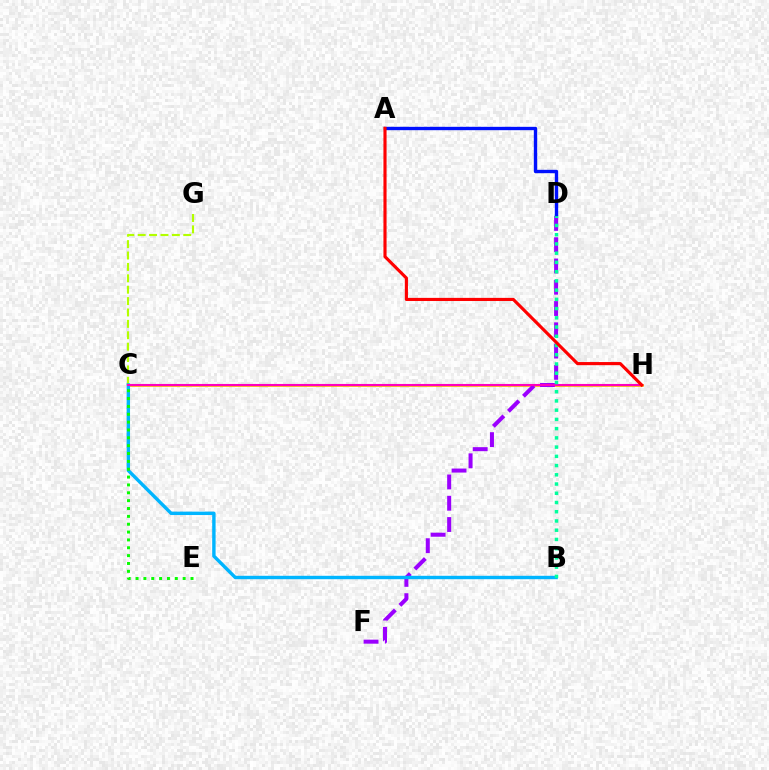{('C', 'H'): [{'color': '#ffa500', 'line_style': 'solid', 'thickness': 1.86}, {'color': '#ff00bd', 'line_style': 'solid', 'thickness': 1.51}], ('D', 'F'): [{'color': '#9b00ff', 'line_style': 'dashed', 'thickness': 2.89}], ('C', 'G'): [{'color': '#b3ff00', 'line_style': 'dashed', 'thickness': 1.55}], ('B', 'C'): [{'color': '#00b5ff', 'line_style': 'solid', 'thickness': 2.45}], ('C', 'E'): [{'color': '#08ff00', 'line_style': 'dotted', 'thickness': 2.13}], ('B', 'D'): [{'color': '#00ff9d', 'line_style': 'dotted', 'thickness': 2.51}], ('A', 'D'): [{'color': '#0010ff', 'line_style': 'solid', 'thickness': 2.42}], ('A', 'H'): [{'color': '#ff0000', 'line_style': 'solid', 'thickness': 2.26}]}